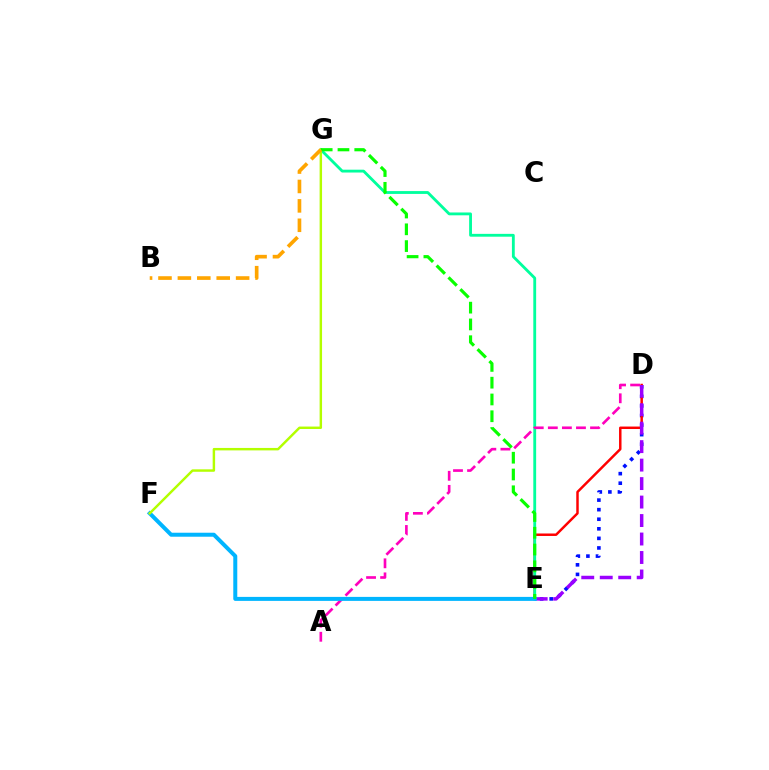{('D', 'E'): [{'color': '#0010ff', 'line_style': 'dotted', 'thickness': 2.6}, {'color': '#ff0000', 'line_style': 'solid', 'thickness': 1.78}, {'color': '#9b00ff', 'line_style': 'dashed', 'thickness': 2.51}], ('E', 'G'): [{'color': '#00ff9d', 'line_style': 'solid', 'thickness': 2.04}, {'color': '#08ff00', 'line_style': 'dashed', 'thickness': 2.28}], ('A', 'D'): [{'color': '#ff00bd', 'line_style': 'dashed', 'thickness': 1.91}], ('E', 'F'): [{'color': '#00b5ff', 'line_style': 'solid', 'thickness': 2.87}], ('F', 'G'): [{'color': '#b3ff00', 'line_style': 'solid', 'thickness': 1.76}], ('B', 'G'): [{'color': '#ffa500', 'line_style': 'dashed', 'thickness': 2.64}]}